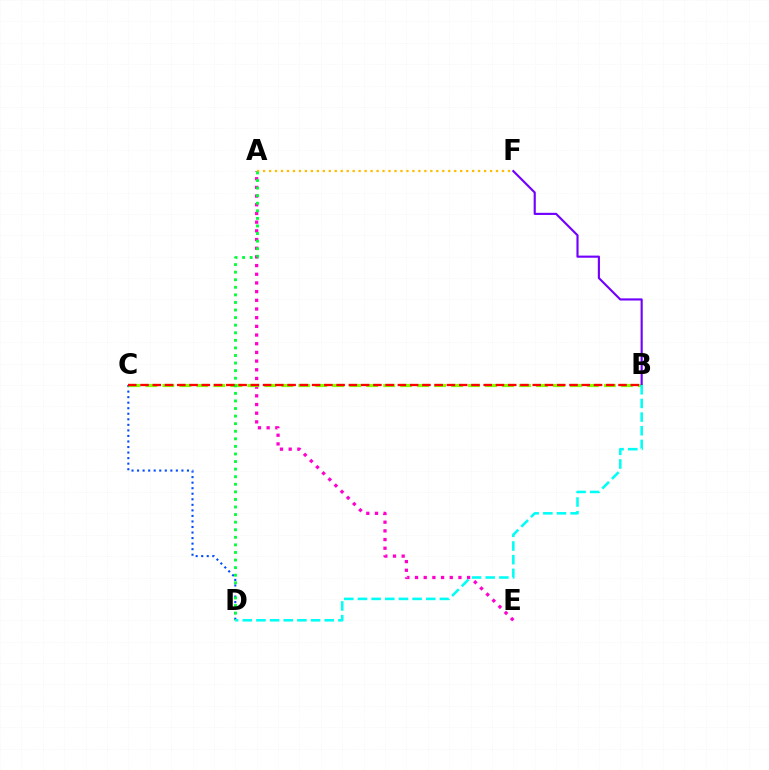{('A', 'E'): [{'color': '#ff00cf', 'line_style': 'dotted', 'thickness': 2.36}], ('A', 'F'): [{'color': '#ffbd00', 'line_style': 'dotted', 'thickness': 1.62}], ('C', 'D'): [{'color': '#004bff', 'line_style': 'dotted', 'thickness': 1.51}], ('B', 'C'): [{'color': '#84ff00', 'line_style': 'dashed', 'thickness': 2.31}, {'color': '#ff0000', 'line_style': 'dashed', 'thickness': 1.66}], ('B', 'F'): [{'color': '#7200ff', 'line_style': 'solid', 'thickness': 1.54}], ('A', 'D'): [{'color': '#00ff39', 'line_style': 'dotted', 'thickness': 2.06}], ('B', 'D'): [{'color': '#00fff6', 'line_style': 'dashed', 'thickness': 1.86}]}